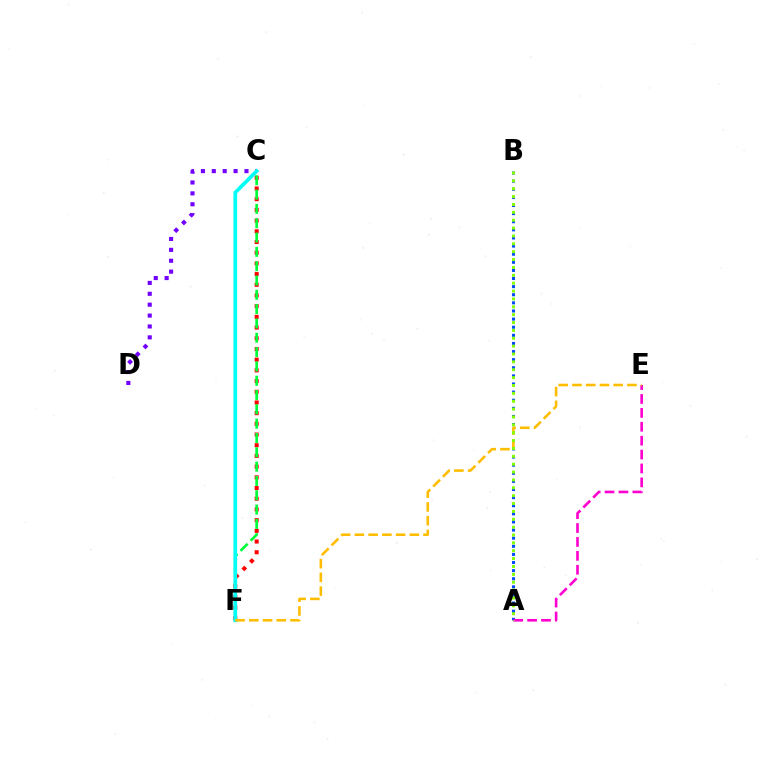{('C', 'D'): [{'color': '#7200ff', 'line_style': 'dotted', 'thickness': 2.96}], ('C', 'F'): [{'color': '#ff0000', 'line_style': 'dotted', 'thickness': 2.91}, {'color': '#00ff39', 'line_style': 'dashed', 'thickness': 1.95}, {'color': '#00fff6', 'line_style': 'solid', 'thickness': 2.67}], ('A', 'B'): [{'color': '#004bff', 'line_style': 'dotted', 'thickness': 2.2}, {'color': '#84ff00', 'line_style': 'dotted', 'thickness': 2.14}], ('A', 'E'): [{'color': '#ff00cf', 'line_style': 'dashed', 'thickness': 1.89}], ('E', 'F'): [{'color': '#ffbd00', 'line_style': 'dashed', 'thickness': 1.87}]}